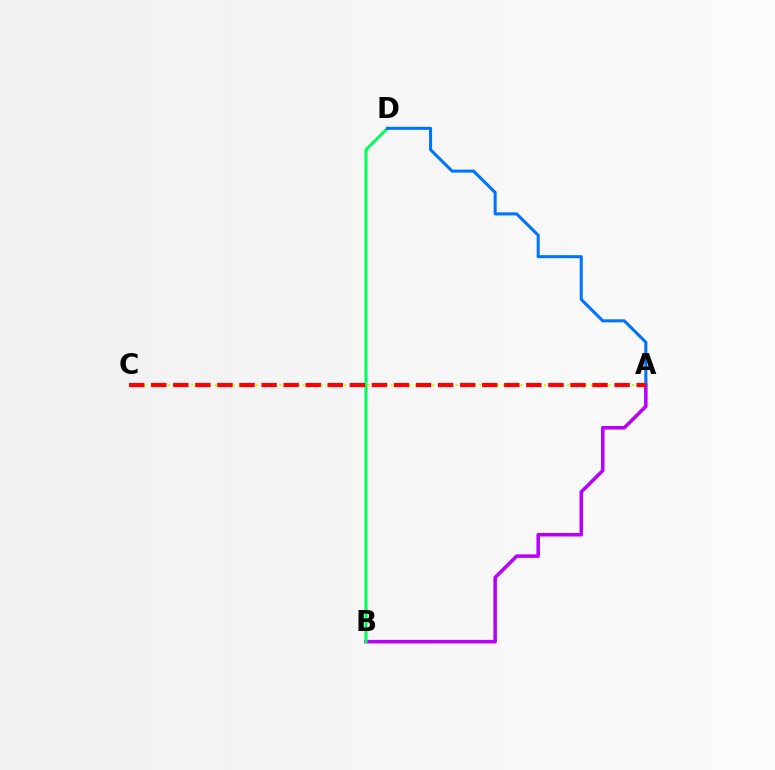{('A', 'C'): [{'color': '#d1ff00', 'line_style': 'dotted', 'thickness': 1.6}, {'color': '#ff0000', 'line_style': 'dashed', 'thickness': 3.0}], ('A', 'B'): [{'color': '#b900ff', 'line_style': 'solid', 'thickness': 2.55}], ('B', 'D'): [{'color': '#00ff5c', 'line_style': 'solid', 'thickness': 2.17}], ('A', 'D'): [{'color': '#0074ff', 'line_style': 'solid', 'thickness': 2.2}]}